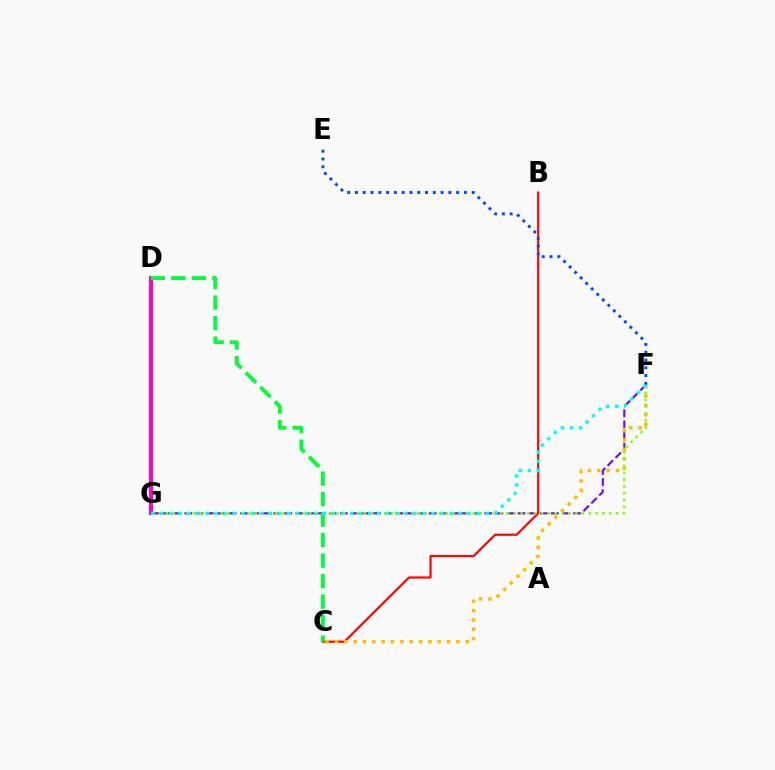{('F', 'G'): [{'color': '#7200ff', 'line_style': 'dashed', 'thickness': 1.51}, {'color': '#84ff00', 'line_style': 'dotted', 'thickness': 1.85}, {'color': '#00fff6', 'line_style': 'dotted', 'thickness': 2.46}], ('B', 'C'): [{'color': '#ff0000', 'line_style': 'solid', 'thickness': 1.56}], ('C', 'F'): [{'color': '#ffbd00', 'line_style': 'dotted', 'thickness': 2.54}], ('D', 'G'): [{'color': '#ff00cf', 'line_style': 'solid', 'thickness': 2.87}], ('E', 'F'): [{'color': '#004bff', 'line_style': 'dotted', 'thickness': 2.12}], ('C', 'D'): [{'color': '#00ff39', 'line_style': 'dashed', 'thickness': 2.78}]}